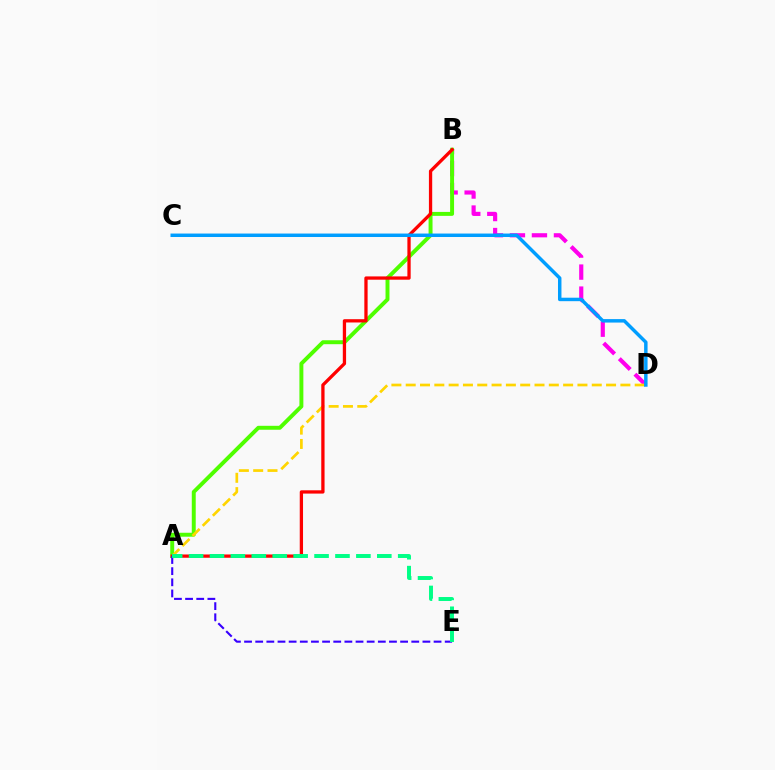{('B', 'D'): [{'color': '#ff00ed', 'line_style': 'dashed', 'thickness': 2.99}], ('A', 'B'): [{'color': '#4fff00', 'line_style': 'solid', 'thickness': 2.84}, {'color': '#ff0000', 'line_style': 'solid', 'thickness': 2.36}], ('A', 'D'): [{'color': '#ffd500', 'line_style': 'dashed', 'thickness': 1.94}], ('A', 'E'): [{'color': '#3700ff', 'line_style': 'dashed', 'thickness': 1.51}, {'color': '#00ff86', 'line_style': 'dashed', 'thickness': 2.84}], ('C', 'D'): [{'color': '#009eff', 'line_style': 'solid', 'thickness': 2.49}]}